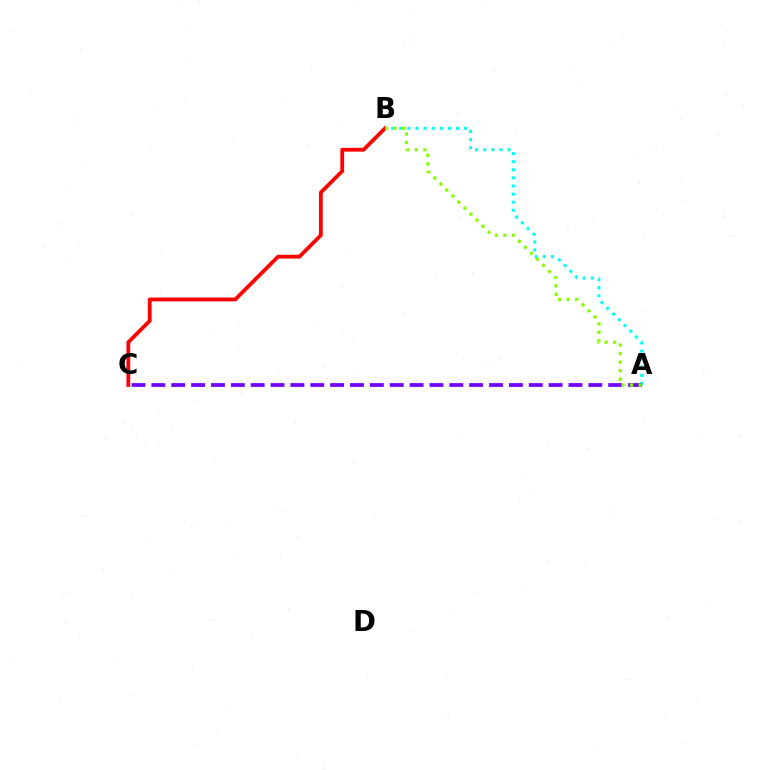{('A', 'B'): [{'color': '#00fff6', 'line_style': 'dotted', 'thickness': 2.2}, {'color': '#84ff00', 'line_style': 'dotted', 'thickness': 2.32}], ('B', 'C'): [{'color': '#ff0000', 'line_style': 'solid', 'thickness': 2.73}], ('A', 'C'): [{'color': '#7200ff', 'line_style': 'dashed', 'thickness': 2.7}]}